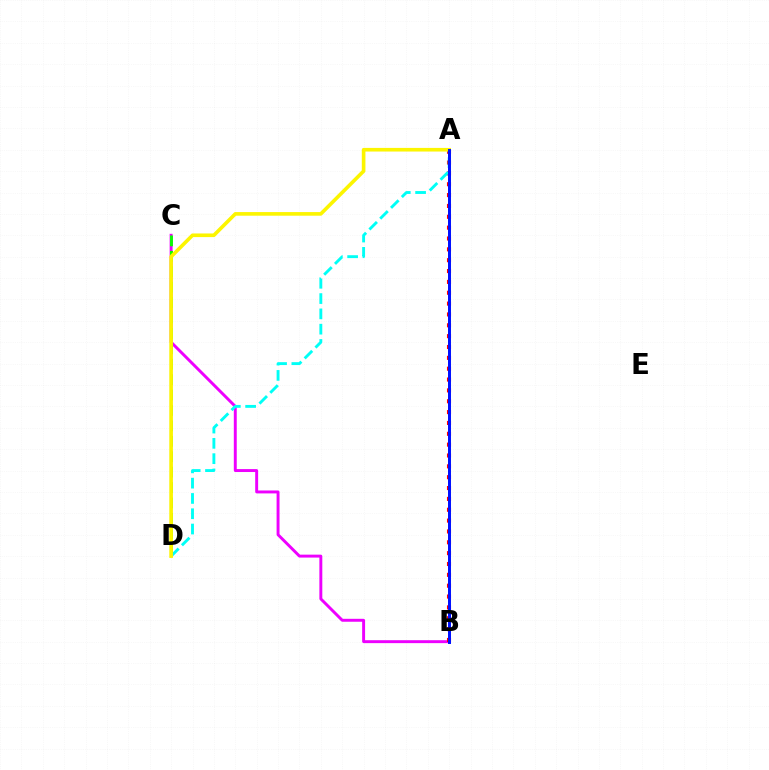{('B', 'C'): [{'color': '#ee00ff', 'line_style': 'solid', 'thickness': 2.11}], ('C', 'D'): [{'color': '#08ff00', 'line_style': 'dashed', 'thickness': 2.09}], ('A', 'B'): [{'color': '#ff0000', 'line_style': 'dotted', 'thickness': 2.95}, {'color': '#0010ff', 'line_style': 'solid', 'thickness': 2.15}], ('A', 'D'): [{'color': '#00fff6', 'line_style': 'dashed', 'thickness': 2.08}, {'color': '#fcf500', 'line_style': 'solid', 'thickness': 2.61}]}